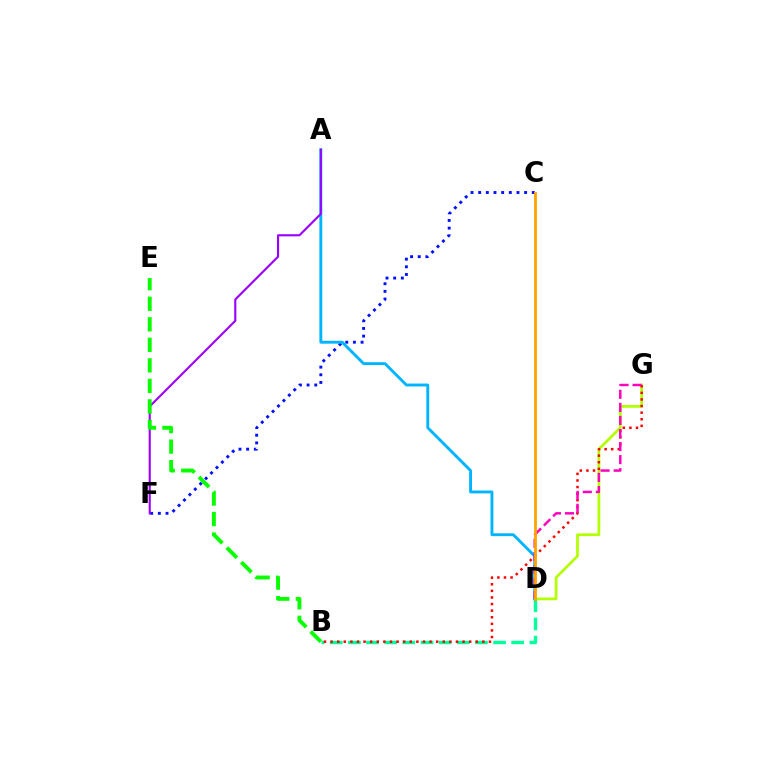{('C', 'F'): [{'color': '#0010ff', 'line_style': 'dotted', 'thickness': 2.08}], ('D', 'G'): [{'color': '#b3ff00', 'line_style': 'solid', 'thickness': 1.96}, {'color': '#ff00bd', 'line_style': 'dashed', 'thickness': 1.77}], ('B', 'D'): [{'color': '#00ff9d', 'line_style': 'dashed', 'thickness': 2.47}], ('B', 'G'): [{'color': '#ff0000', 'line_style': 'dotted', 'thickness': 1.79}], ('A', 'D'): [{'color': '#00b5ff', 'line_style': 'solid', 'thickness': 2.08}], ('A', 'F'): [{'color': '#9b00ff', 'line_style': 'solid', 'thickness': 1.53}], ('B', 'E'): [{'color': '#08ff00', 'line_style': 'dashed', 'thickness': 2.79}], ('C', 'D'): [{'color': '#ffa500', 'line_style': 'solid', 'thickness': 2.01}]}